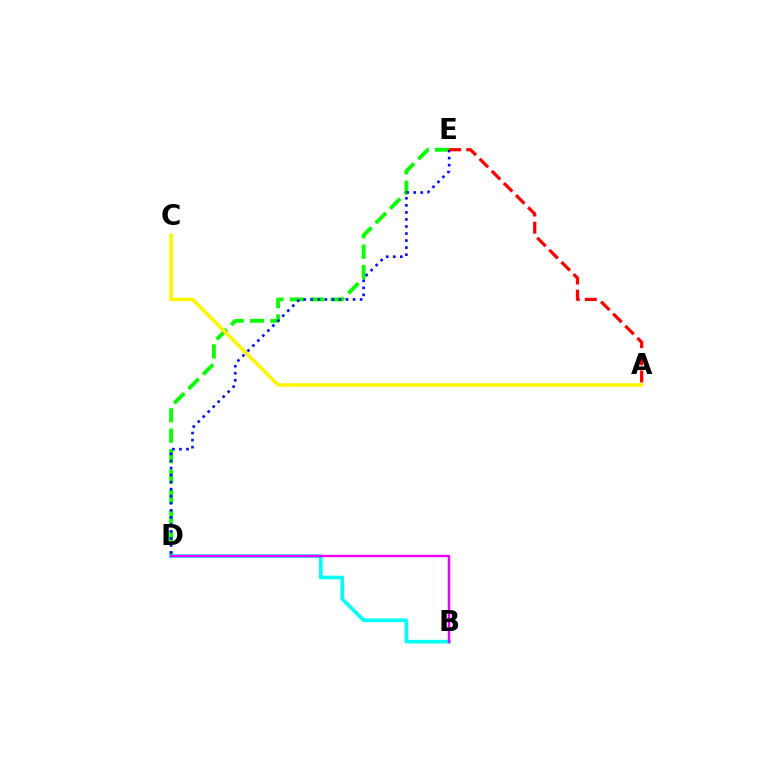{('D', 'E'): [{'color': '#08ff00', 'line_style': 'dashed', 'thickness': 2.77}, {'color': '#0010ff', 'line_style': 'dotted', 'thickness': 1.91}], ('A', 'E'): [{'color': '#ff0000', 'line_style': 'dashed', 'thickness': 2.33}], ('B', 'D'): [{'color': '#00fff6', 'line_style': 'solid', 'thickness': 2.62}, {'color': '#ee00ff', 'line_style': 'solid', 'thickness': 1.75}], ('A', 'C'): [{'color': '#fcf500', 'line_style': 'solid', 'thickness': 2.55}]}